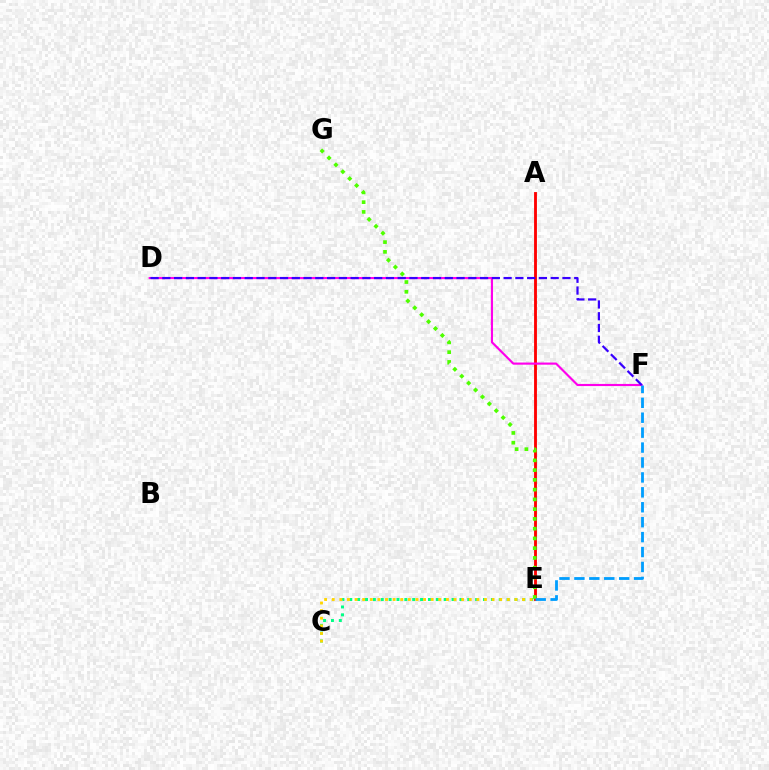{('A', 'E'): [{'color': '#ff0000', 'line_style': 'solid', 'thickness': 2.05}], ('E', 'G'): [{'color': '#4fff00', 'line_style': 'dotted', 'thickness': 2.65}], ('C', 'E'): [{'color': '#00ff86', 'line_style': 'dotted', 'thickness': 2.14}, {'color': '#ffd500', 'line_style': 'dotted', 'thickness': 2.07}], ('D', 'F'): [{'color': '#ff00ed', 'line_style': 'solid', 'thickness': 1.55}, {'color': '#3700ff', 'line_style': 'dashed', 'thickness': 1.6}], ('E', 'F'): [{'color': '#009eff', 'line_style': 'dashed', 'thickness': 2.03}]}